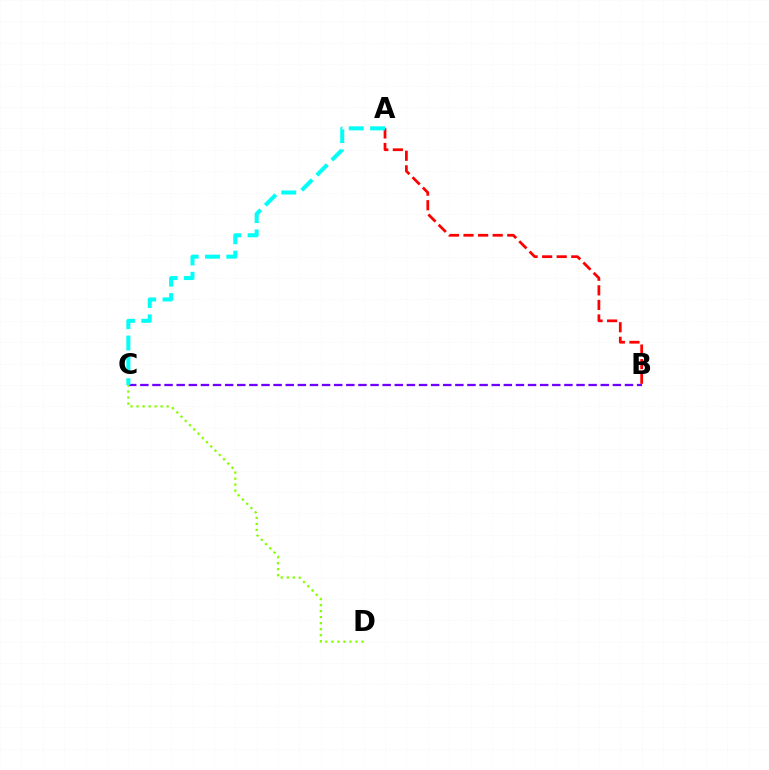{('A', 'B'): [{'color': '#ff0000', 'line_style': 'dashed', 'thickness': 1.98}], ('B', 'C'): [{'color': '#7200ff', 'line_style': 'dashed', 'thickness': 1.65}], ('A', 'C'): [{'color': '#00fff6', 'line_style': 'dashed', 'thickness': 2.9}], ('C', 'D'): [{'color': '#84ff00', 'line_style': 'dotted', 'thickness': 1.63}]}